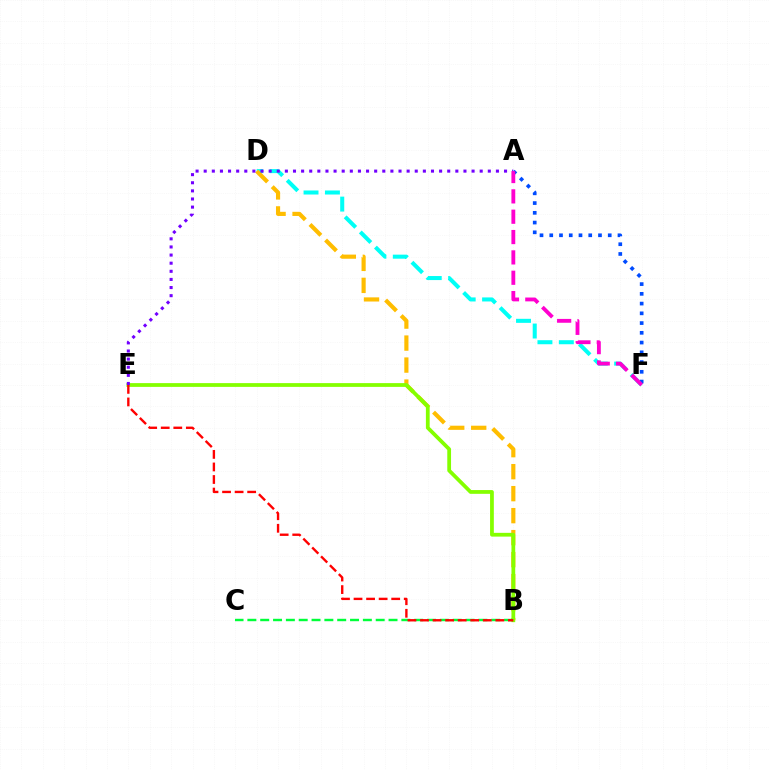{('D', 'F'): [{'color': '#00fff6', 'line_style': 'dashed', 'thickness': 2.91}], ('B', 'D'): [{'color': '#ffbd00', 'line_style': 'dashed', 'thickness': 2.99}], ('A', 'F'): [{'color': '#004bff', 'line_style': 'dotted', 'thickness': 2.65}, {'color': '#ff00cf', 'line_style': 'dashed', 'thickness': 2.76}], ('B', 'E'): [{'color': '#84ff00', 'line_style': 'solid', 'thickness': 2.71}, {'color': '#ff0000', 'line_style': 'dashed', 'thickness': 1.71}], ('B', 'C'): [{'color': '#00ff39', 'line_style': 'dashed', 'thickness': 1.74}], ('A', 'E'): [{'color': '#7200ff', 'line_style': 'dotted', 'thickness': 2.21}]}